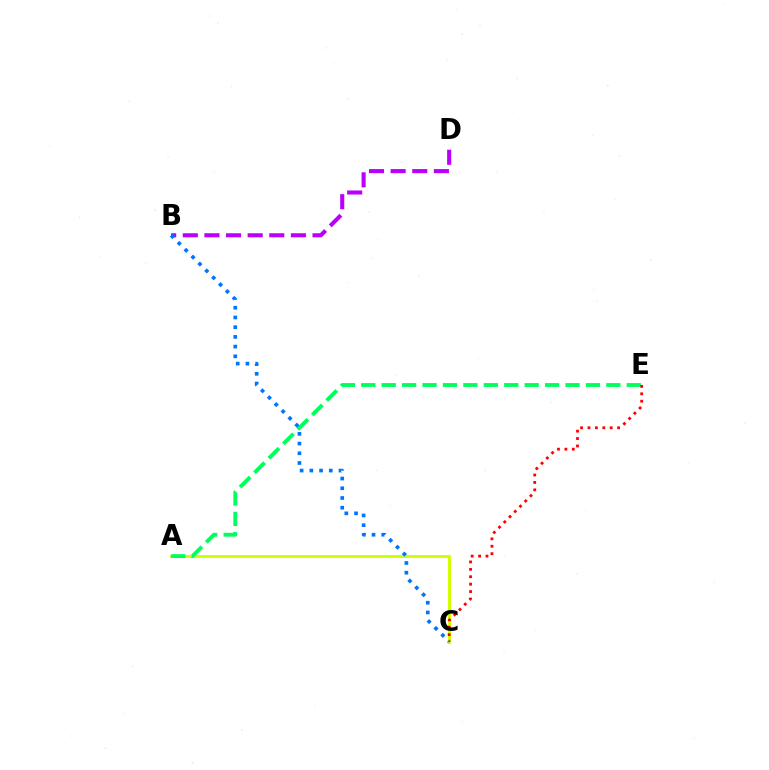{('A', 'C'): [{'color': '#d1ff00', 'line_style': 'solid', 'thickness': 2.18}], ('A', 'E'): [{'color': '#00ff5c', 'line_style': 'dashed', 'thickness': 2.77}], ('B', 'D'): [{'color': '#b900ff', 'line_style': 'dashed', 'thickness': 2.94}], ('C', 'E'): [{'color': '#ff0000', 'line_style': 'dotted', 'thickness': 2.01}], ('B', 'C'): [{'color': '#0074ff', 'line_style': 'dotted', 'thickness': 2.64}]}